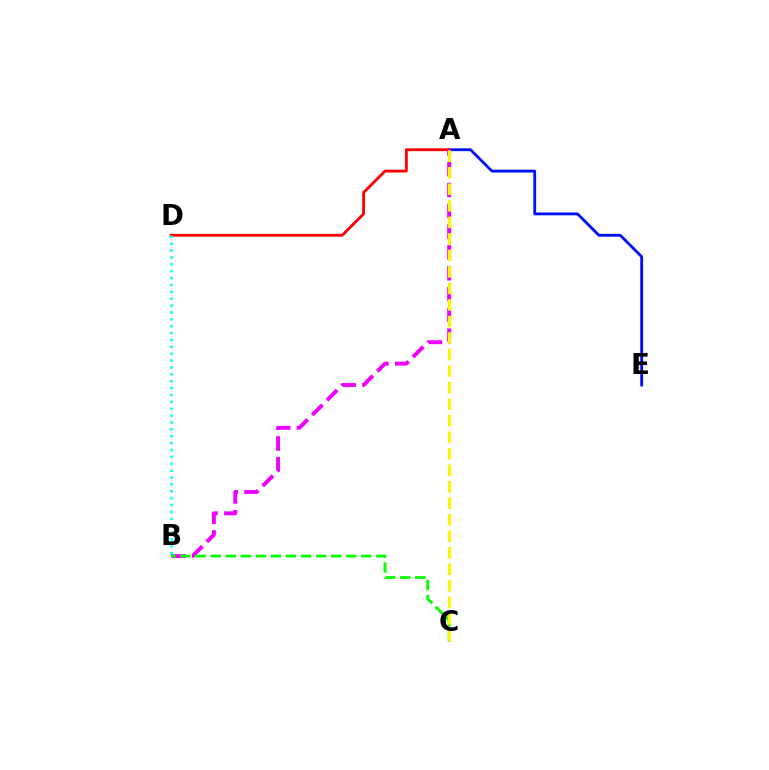{('A', 'E'): [{'color': '#0010ff', 'line_style': 'solid', 'thickness': 2.04}], ('A', 'D'): [{'color': '#ff0000', 'line_style': 'solid', 'thickness': 2.04}], ('A', 'B'): [{'color': '#ee00ff', 'line_style': 'dashed', 'thickness': 2.83}], ('B', 'C'): [{'color': '#08ff00', 'line_style': 'dashed', 'thickness': 2.05}], ('A', 'C'): [{'color': '#fcf500', 'line_style': 'dashed', 'thickness': 2.24}], ('B', 'D'): [{'color': '#00fff6', 'line_style': 'dotted', 'thickness': 1.87}]}